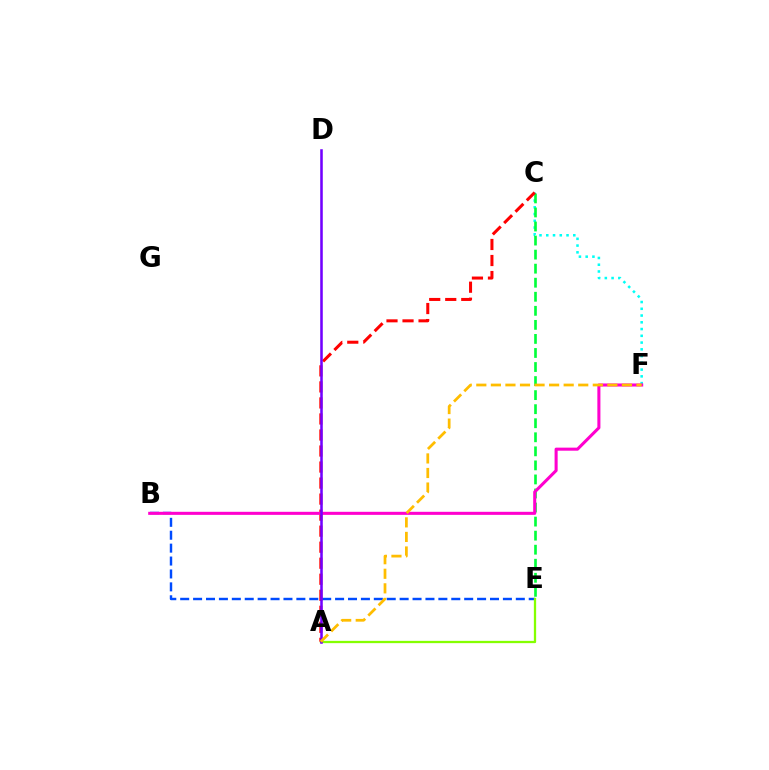{('B', 'E'): [{'color': '#004bff', 'line_style': 'dashed', 'thickness': 1.75}], ('C', 'F'): [{'color': '#00fff6', 'line_style': 'dotted', 'thickness': 1.84}], ('C', 'E'): [{'color': '#00ff39', 'line_style': 'dashed', 'thickness': 1.91}], ('A', 'E'): [{'color': '#84ff00', 'line_style': 'solid', 'thickness': 1.65}], ('A', 'C'): [{'color': '#ff0000', 'line_style': 'dashed', 'thickness': 2.18}], ('B', 'F'): [{'color': '#ff00cf', 'line_style': 'solid', 'thickness': 2.2}], ('A', 'D'): [{'color': '#7200ff', 'line_style': 'solid', 'thickness': 1.84}], ('A', 'F'): [{'color': '#ffbd00', 'line_style': 'dashed', 'thickness': 1.98}]}